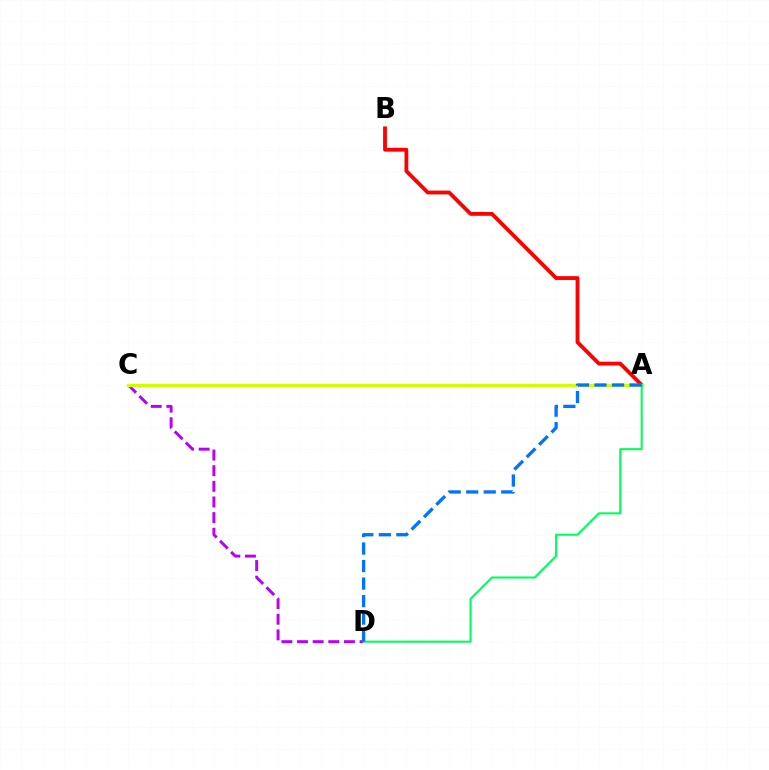{('C', 'D'): [{'color': '#b900ff', 'line_style': 'dashed', 'thickness': 2.12}], ('A', 'B'): [{'color': '#ff0000', 'line_style': 'solid', 'thickness': 2.75}], ('A', 'C'): [{'color': '#d1ff00', 'line_style': 'solid', 'thickness': 2.37}], ('A', 'D'): [{'color': '#00ff5c', 'line_style': 'solid', 'thickness': 1.51}, {'color': '#0074ff', 'line_style': 'dashed', 'thickness': 2.38}]}